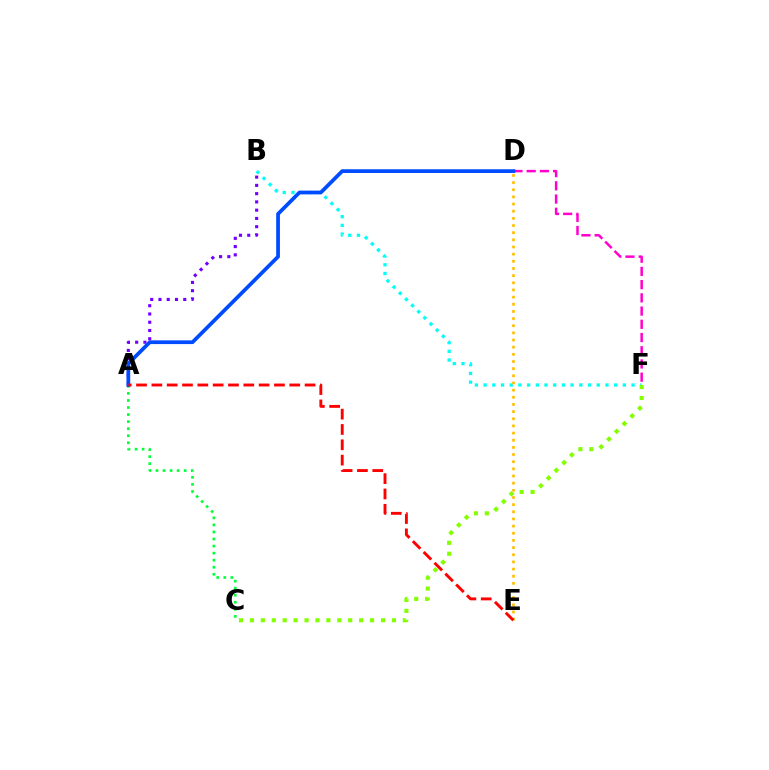{('B', 'F'): [{'color': '#00fff6', 'line_style': 'dotted', 'thickness': 2.36}], ('D', 'E'): [{'color': '#ffbd00', 'line_style': 'dotted', 'thickness': 1.94}], ('C', 'F'): [{'color': '#84ff00', 'line_style': 'dotted', 'thickness': 2.97}], ('D', 'F'): [{'color': '#ff00cf', 'line_style': 'dashed', 'thickness': 1.8}], ('A', 'C'): [{'color': '#00ff39', 'line_style': 'dotted', 'thickness': 1.92}], ('A', 'B'): [{'color': '#7200ff', 'line_style': 'dotted', 'thickness': 2.24}], ('A', 'D'): [{'color': '#004bff', 'line_style': 'solid', 'thickness': 2.69}], ('A', 'E'): [{'color': '#ff0000', 'line_style': 'dashed', 'thickness': 2.08}]}